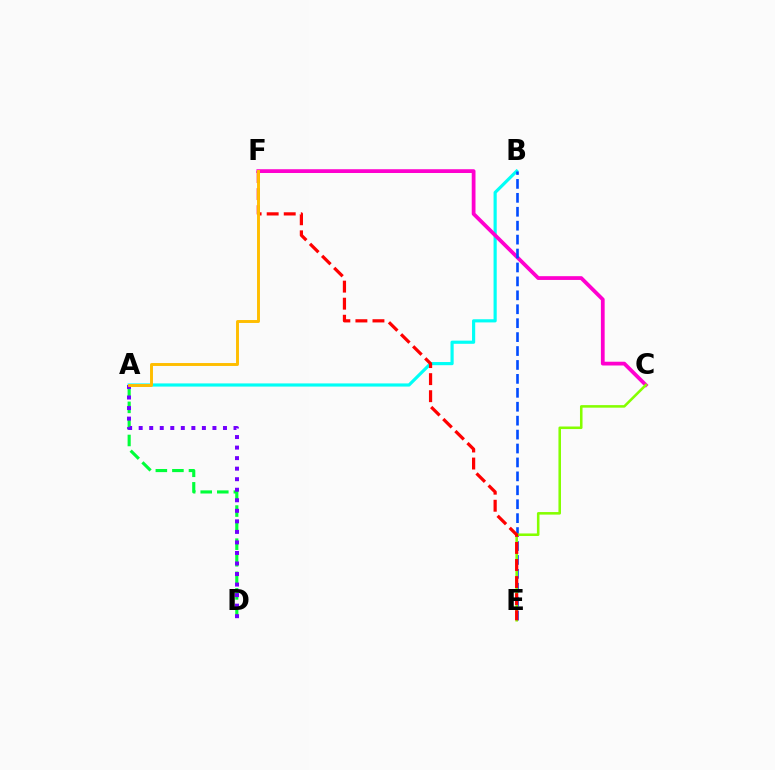{('A', 'D'): [{'color': '#00ff39', 'line_style': 'dashed', 'thickness': 2.25}, {'color': '#7200ff', 'line_style': 'dotted', 'thickness': 2.86}], ('A', 'B'): [{'color': '#00fff6', 'line_style': 'solid', 'thickness': 2.28}], ('C', 'F'): [{'color': '#ff00cf', 'line_style': 'solid', 'thickness': 2.71}], ('B', 'E'): [{'color': '#004bff', 'line_style': 'dashed', 'thickness': 1.89}], ('C', 'E'): [{'color': '#84ff00', 'line_style': 'solid', 'thickness': 1.84}], ('E', 'F'): [{'color': '#ff0000', 'line_style': 'dashed', 'thickness': 2.32}], ('A', 'F'): [{'color': '#ffbd00', 'line_style': 'solid', 'thickness': 2.11}]}